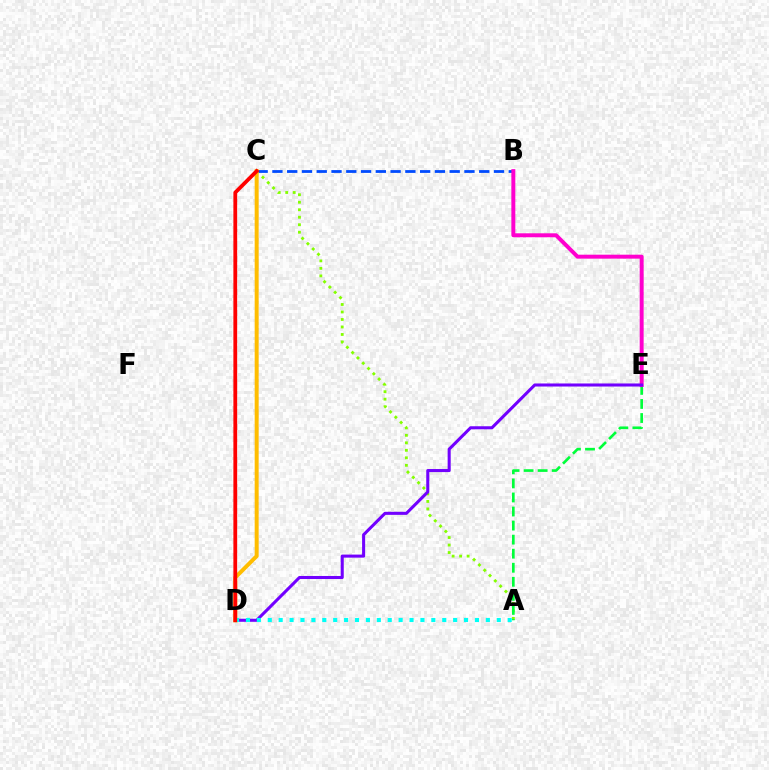{('A', 'C'): [{'color': '#84ff00', 'line_style': 'dotted', 'thickness': 2.04}], ('B', 'C'): [{'color': '#004bff', 'line_style': 'dashed', 'thickness': 2.01}], ('A', 'E'): [{'color': '#00ff39', 'line_style': 'dashed', 'thickness': 1.91}], ('B', 'E'): [{'color': '#ff00cf', 'line_style': 'solid', 'thickness': 2.85}], ('D', 'E'): [{'color': '#7200ff', 'line_style': 'solid', 'thickness': 2.2}], ('C', 'D'): [{'color': '#ffbd00', 'line_style': 'solid', 'thickness': 2.87}, {'color': '#ff0000', 'line_style': 'solid', 'thickness': 2.72}], ('A', 'D'): [{'color': '#00fff6', 'line_style': 'dotted', 'thickness': 2.96}]}